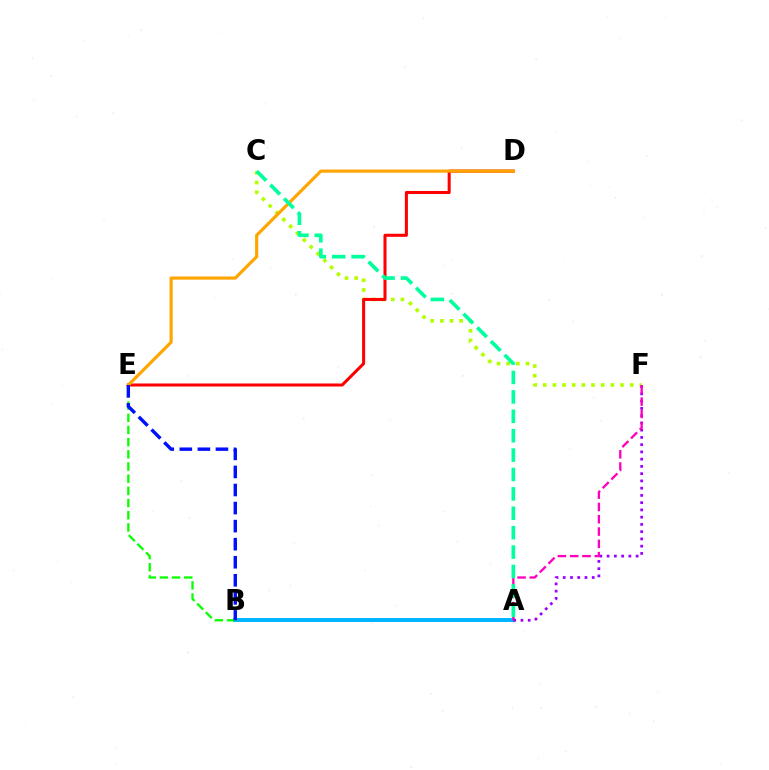{('C', 'F'): [{'color': '#b3ff00', 'line_style': 'dotted', 'thickness': 2.62}], ('A', 'B'): [{'color': '#00b5ff', 'line_style': 'solid', 'thickness': 2.85}], ('D', 'E'): [{'color': '#ff0000', 'line_style': 'solid', 'thickness': 2.19}, {'color': '#ffa500', 'line_style': 'solid', 'thickness': 2.28}], ('B', 'E'): [{'color': '#08ff00', 'line_style': 'dashed', 'thickness': 1.65}, {'color': '#0010ff', 'line_style': 'dashed', 'thickness': 2.45}], ('A', 'F'): [{'color': '#9b00ff', 'line_style': 'dotted', 'thickness': 1.97}, {'color': '#ff00bd', 'line_style': 'dashed', 'thickness': 1.67}], ('A', 'C'): [{'color': '#00ff9d', 'line_style': 'dashed', 'thickness': 2.64}]}